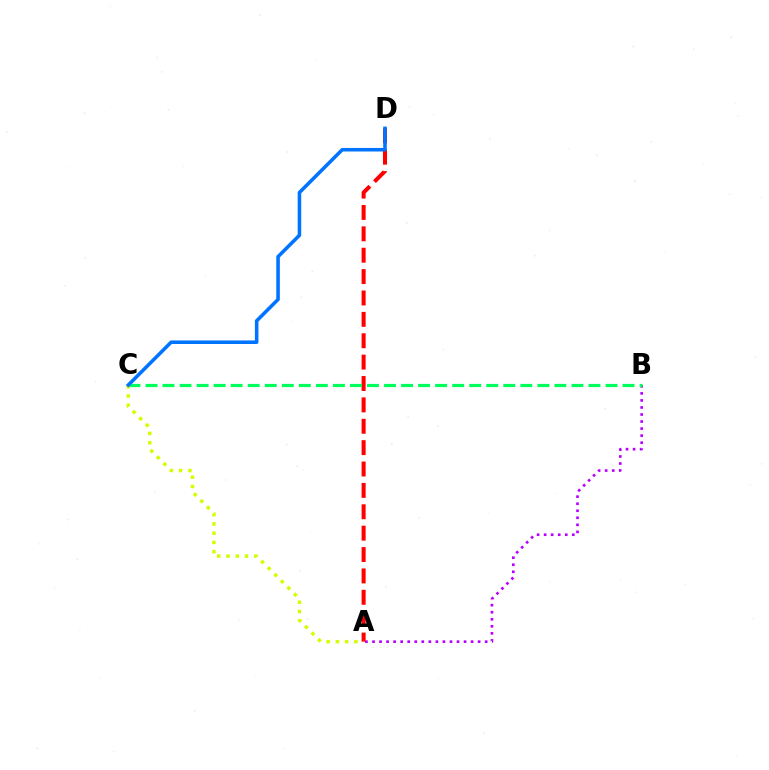{('A', 'B'): [{'color': '#b900ff', 'line_style': 'dotted', 'thickness': 1.91}], ('A', 'D'): [{'color': '#ff0000', 'line_style': 'dashed', 'thickness': 2.9}], ('B', 'C'): [{'color': '#00ff5c', 'line_style': 'dashed', 'thickness': 2.31}], ('A', 'C'): [{'color': '#d1ff00', 'line_style': 'dotted', 'thickness': 2.52}], ('C', 'D'): [{'color': '#0074ff', 'line_style': 'solid', 'thickness': 2.56}]}